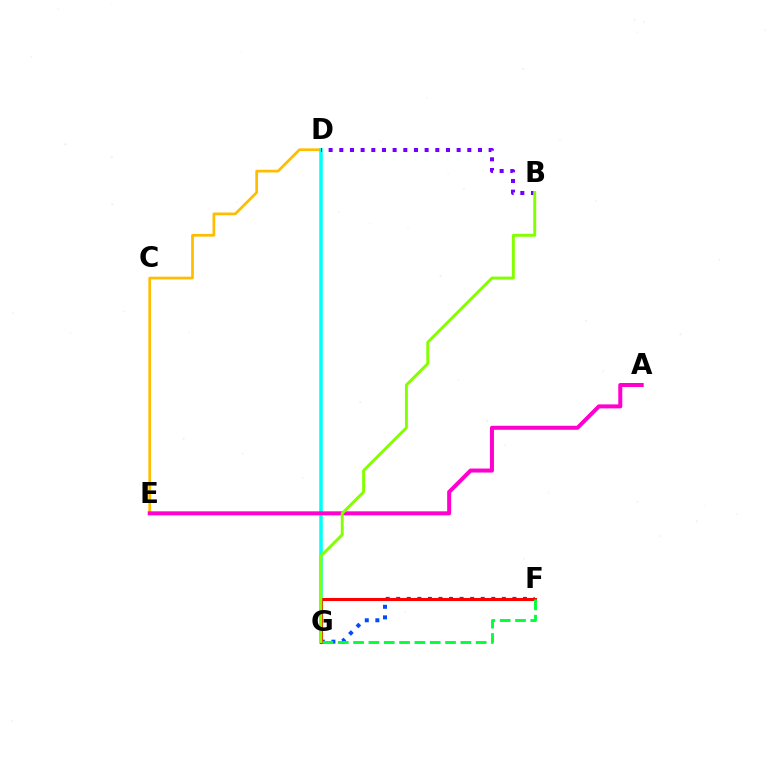{('F', 'G'): [{'color': '#004bff', 'line_style': 'dotted', 'thickness': 2.87}, {'color': '#ff0000', 'line_style': 'solid', 'thickness': 2.21}, {'color': '#00ff39', 'line_style': 'dashed', 'thickness': 2.08}], ('D', 'E'): [{'color': '#ffbd00', 'line_style': 'solid', 'thickness': 1.97}], ('D', 'G'): [{'color': '#00fff6', 'line_style': 'solid', 'thickness': 2.54}], ('A', 'E'): [{'color': '#ff00cf', 'line_style': 'solid', 'thickness': 2.89}], ('B', 'D'): [{'color': '#7200ff', 'line_style': 'dotted', 'thickness': 2.9}], ('B', 'G'): [{'color': '#84ff00', 'line_style': 'solid', 'thickness': 2.11}]}